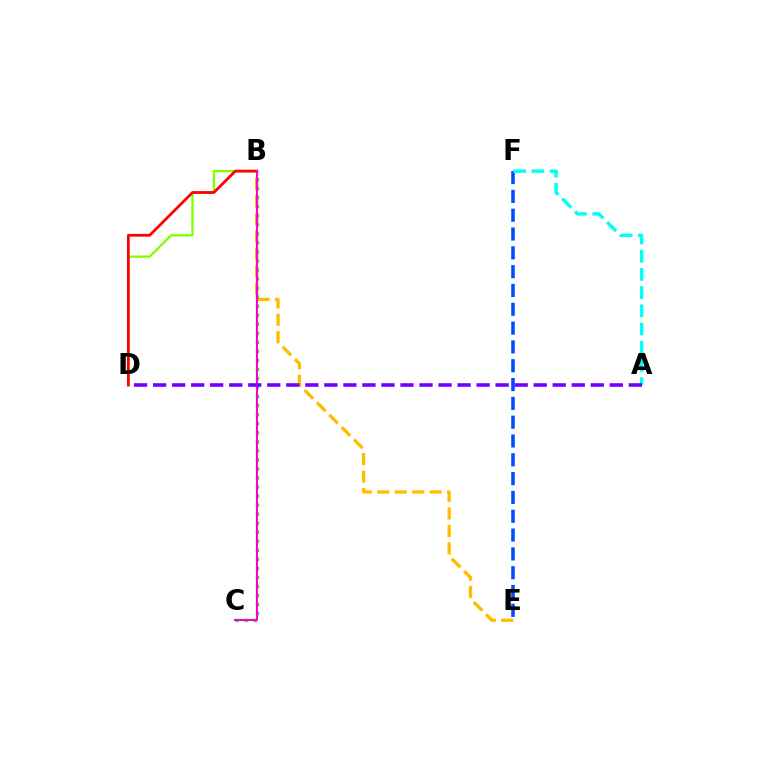{('E', 'F'): [{'color': '#004bff', 'line_style': 'dashed', 'thickness': 2.56}], ('B', 'E'): [{'color': '#ffbd00', 'line_style': 'dashed', 'thickness': 2.37}], ('A', 'F'): [{'color': '#00fff6', 'line_style': 'dashed', 'thickness': 2.47}], ('B', 'D'): [{'color': '#84ff00', 'line_style': 'solid', 'thickness': 1.68}, {'color': '#ff0000', 'line_style': 'solid', 'thickness': 2.0}], ('B', 'C'): [{'color': '#00ff39', 'line_style': 'dotted', 'thickness': 2.46}, {'color': '#ff00cf', 'line_style': 'solid', 'thickness': 1.5}], ('A', 'D'): [{'color': '#7200ff', 'line_style': 'dashed', 'thickness': 2.59}]}